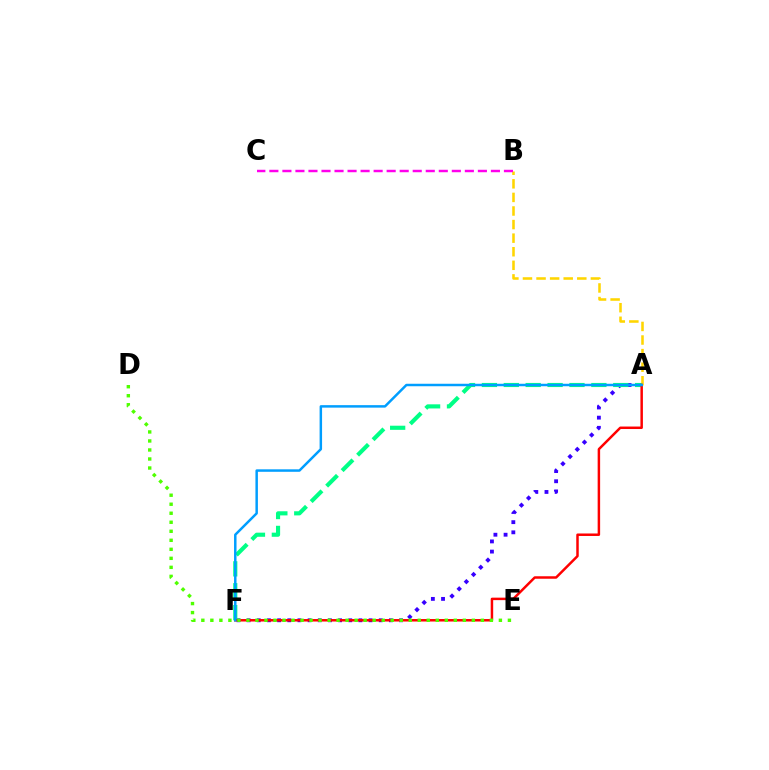{('A', 'F'): [{'color': '#3700ff', 'line_style': 'dotted', 'thickness': 2.76}, {'color': '#00ff86', 'line_style': 'dashed', 'thickness': 2.97}, {'color': '#ff0000', 'line_style': 'solid', 'thickness': 1.79}, {'color': '#009eff', 'line_style': 'solid', 'thickness': 1.79}], ('A', 'B'): [{'color': '#ffd500', 'line_style': 'dashed', 'thickness': 1.84}], ('B', 'C'): [{'color': '#ff00ed', 'line_style': 'dashed', 'thickness': 1.77}], ('D', 'E'): [{'color': '#4fff00', 'line_style': 'dotted', 'thickness': 2.45}]}